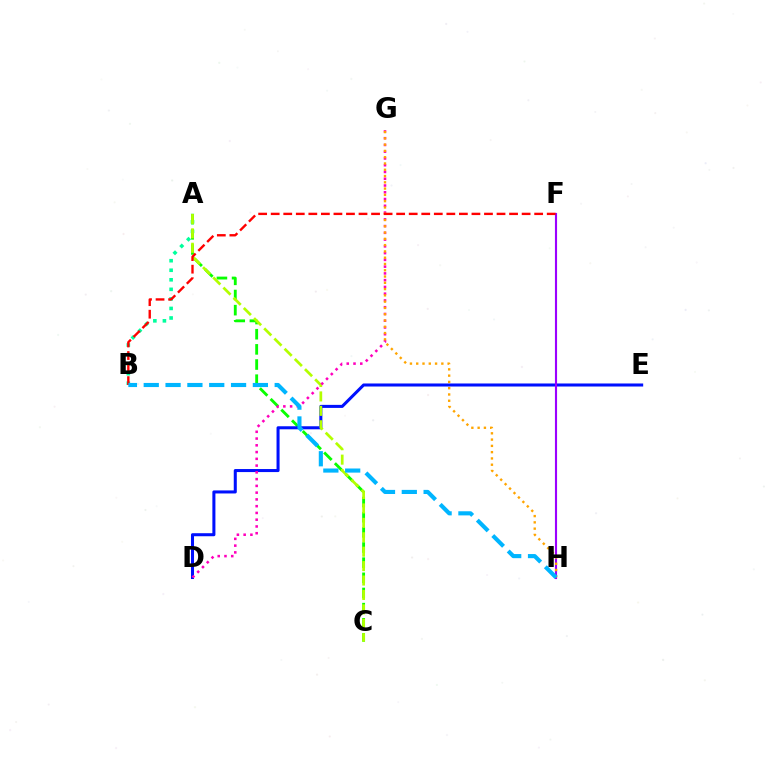{('A', 'C'): [{'color': '#08ff00', 'line_style': 'dashed', 'thickness': 2.06}, {'color': '#b3ff00', 'line_style': 'dashed', 'thickness': 1.96}], ('D', 'E'): [{'color': '#0010ff', 'line_style': 'solid', 'thickness': 2.19}], ('A', 'B'): [{'color': '#00ff9d', 'line_style': 'dotted', 'thickness': 2.59}], ('D', 'G'): [{'color': '#ff00bd', 'line_style': 'dotted', 'thickness': 1.84}], ('F', 'H'): [{'color': '#9b00ff', 'line_style': 'solid', 'thickness': 1.53}], ('G', 'H'): [{'color': '#ffa500', 'line_style': 'dotted', 'thickness': 1.71}], ('B', 'F'): [{'color': '#ff0000', 'line_style': 'dashed', 'thickness': 1.7}], ('B', 'H'): [{'color': '#00b5ff', 'line_style': 'dashed', 'thickness': 2.97}]}